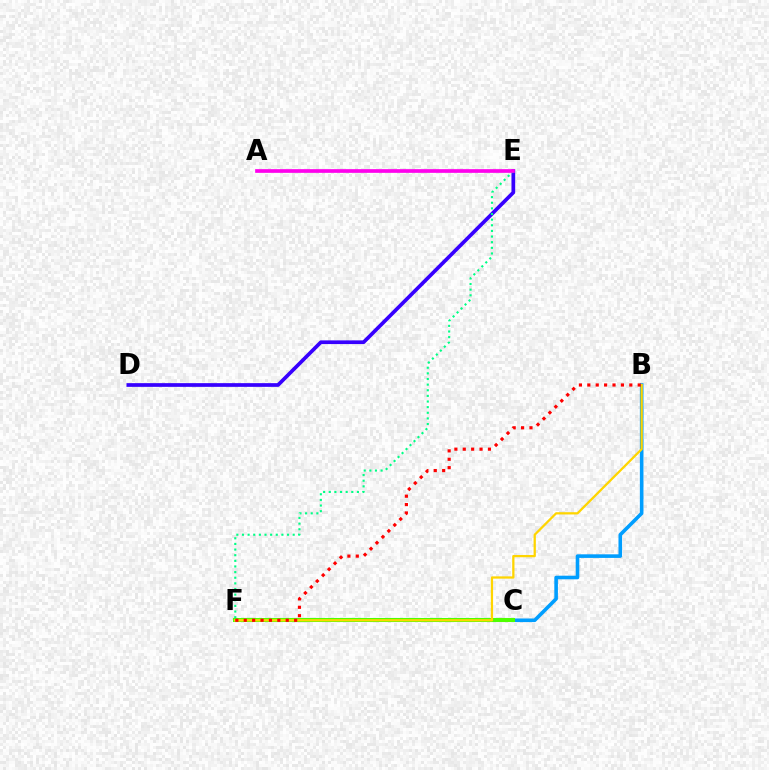{('B', 'C'): [{'color': '#009eff', 'line_style': 'solid', 'thickness': 2.59}], ('D', 'E'): [{'color': '#3700ff', 'line_style': 'solid', 'thickness': 2.67}], ('C', 'F'): [{'color': '#4fff00', 'line_style': 'solid', 'thickness': 2.91}], ('B', 'F'): [{'color': '#ffd500', 'line_style': 'solid', 'thickness': 1.63}, {'color': '#ff0000', 'line_style': 'dotted', 'thickness': 2.28}], ('E', 'F'): [{'color': '#00ff86', 'line_style': 'dotted', 'thickness': 1.53}], ('A', 'E'): [{'color': '#ff00ed', 'line_style': 'solid', 'thickness': 2.65}]}